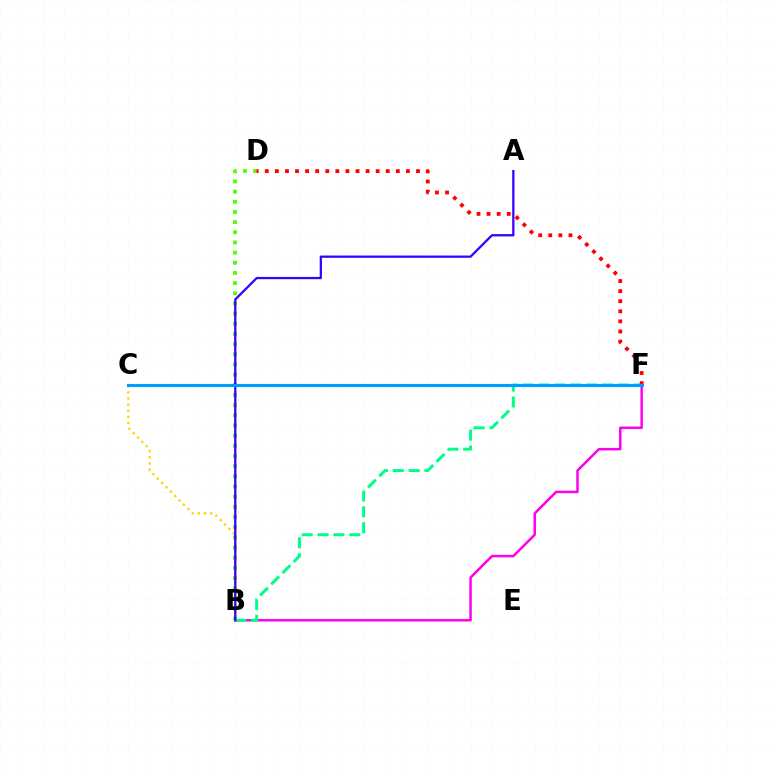{('B', 'D'): [{'color': '#4fff00', 'line_style': 'dotted', 'thickness': 2.76}], ('B', 'F'): [{'color': '#ff00ed', 'line_style': 'solid', 'thickness': 1.8}, {'color': '#00ff86', 'line_style': 'dashed', 'thickness': 2.15}], ('B', 'C'): [{'color': '#ffd500', 'line_style': 'dotted', 'thickness': 1.67}], ('D', 'F'): [{'color': '#ff0000', 'line_style': 'dotted', 'thickness': 2.74}], ('A', 'B'): [{'color': '#3700ff', 'line_style': 'solid', 'thickness': 1.63}], ('C', 'F'): [{'color': '#009eff', 'line_style': 'solid', 'thickness': 2.22}]}